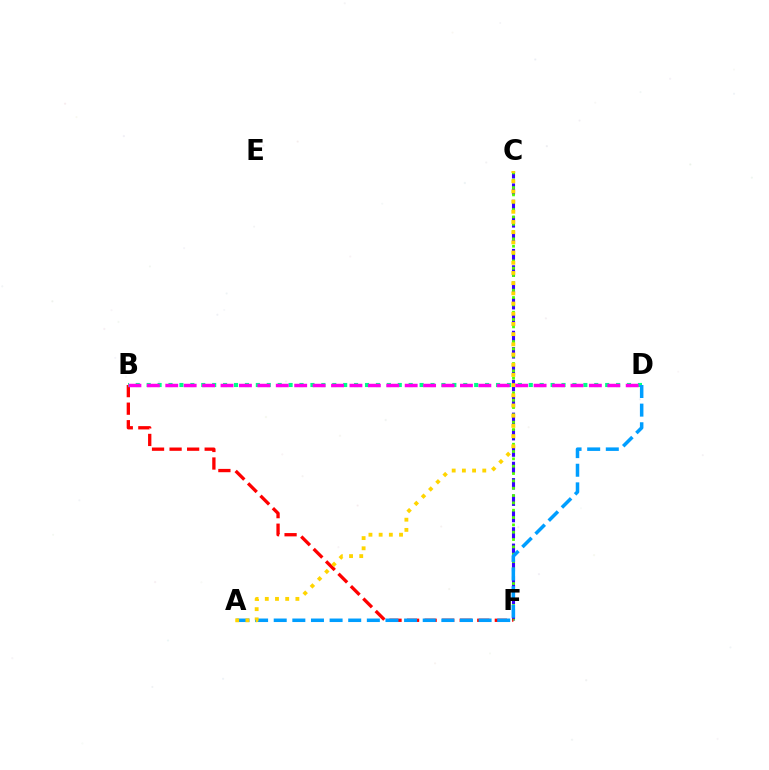{('C', 'F'): [{'color': '#3700ff', 'line_style': 'dashed', 'thickness': 2.22}, {'color': '#4fff00', 'line_style': 'dotted', 'thickness': 1.99}], ('B', 'F'): [{'color': '#ff0000', 'line_style': 'dashed', 'thickness': 2.38}], ('B', 'D'): [{'color': '#00ff86', 'line_style': 'dotted', 'thickness': 2.97}, {'color': '#ff00ed', 'line_style': 'dashed', 'thickness': 2.5}], ('A', 'D'): [{'color': '#009eff', 'line_style': 'dashed', 'thickness': 2.53}], ('A', 'C'): [{'color': '#ffd500', 'line_style': 'dotted', 'thickness': 2.77}]}